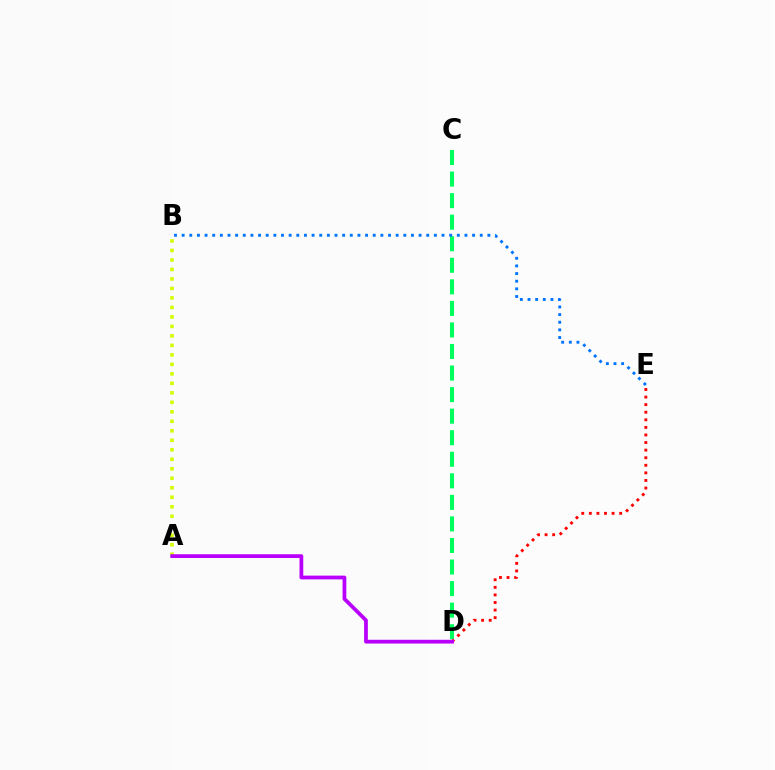{('C', 'D'): [{'color': '#00ff5c', 'line_style': 'dashed', 'thickness': 2.93}], ('A', 'B'): [{'color': '#d1ff00', 'line_style': 'dotted', 'thickness': 2.58}], ('D', 'E'): [{'color': '#ff0000', 'line_style': 'dotted', 'thickness': 2.06}], ('A', 'D'): [{'color': '#b900ff', 'line_style': 'solid', 'thickness': 2.71}], ('B', 'E'): [{'color': '#0074ff', 'line_style': 'dotted', 'thickness': 2.08}]}